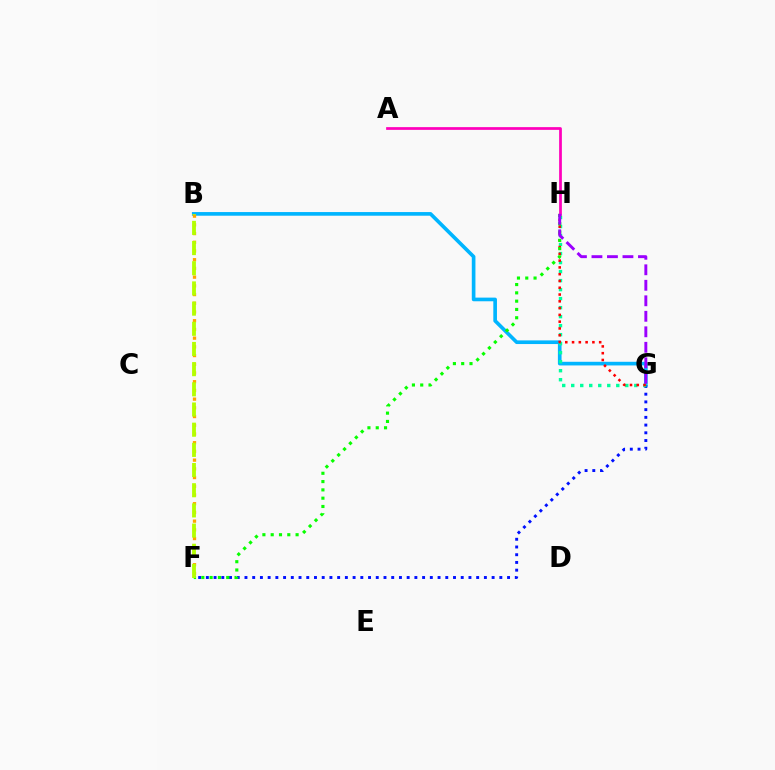{('B', 'G'): [{'color': '#00b5ff', 'line_style': 'solid', 'thickness': 2.63}], ('F', 'G'): [{'color': '#0010ff', 'line_style': 'dotted', 'thickness': 2.1}], ('B', 'F'): [{'color': '#ffa500', 'line_style': 'dotted', 'thickness': 2.37}, {'color': '#b3ff00', 'line_style': 'dashed', 'thickness': 2.74}], ('G', 'H'): [{'color': '#00ff9d', 'line_style': 'dotted', 'thickness': 2.45}, {'color': '#ff0000', 'line_style': 'dotted', 'thickness': 1.84}, {'color': '#9b00ff', 'line_style': 'dashed', 'thickness': 2.11}], ('F', 'H'): [{'color': '#08ff00', 'line_style': 'dotted', 'thickness': 2.25}], ('A', 'H'): [{'color': '#ff00bd', 'line_style': 'solid', 'thickness': 1.97}]}